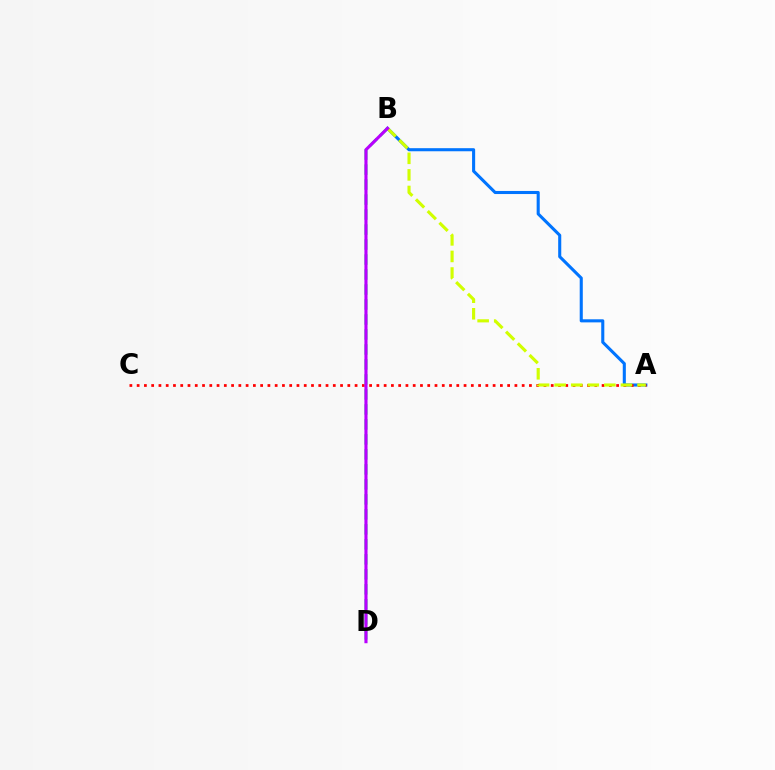{('A', 'B'): [{'color': '#0074ff', 'line_style': 'solid', 'thickness': 2.22}, {'color': '#d1ff00', 'line_style': 'dashed', 'thickness': 2.25}], ('A', 'C'): [{'color': '#ff0000', 'line_style': 'dotted', 'thickness': 1.97}], ('B', 'D'): [{'color': '#00ff5c', 'line_style': 'dashed', 'thickness': 2.04}, {'color': '#b900ff', 'line_style': 'solid', 'thickness': 2.24}]}